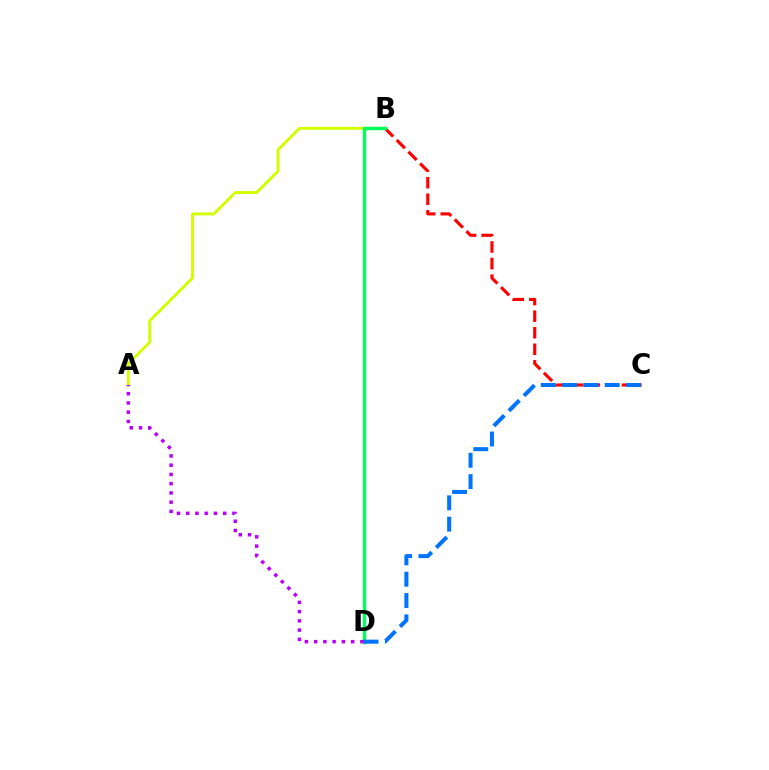{('A', 'B'): [{'color': '#d1ff00', 'line_style': 'solid', 'thickness': 2.11}], ('B', 'C'): [{'color': '#ff0000', 'line_style': 'dashed', 'thickness': 2.25}], ('B', 'D'): [{'color': '#00ff5c', 'line_style': 'solid', 'thickness': 2.45}], ('C', 'D'): [{'color': '#0074ff', 'line_style': 'dashed', 'thickness': 2.9}], ('A', 'D'): [{'color': '#b900ff', 'line_style': 'dotted', 'thickness': 2.51}]}